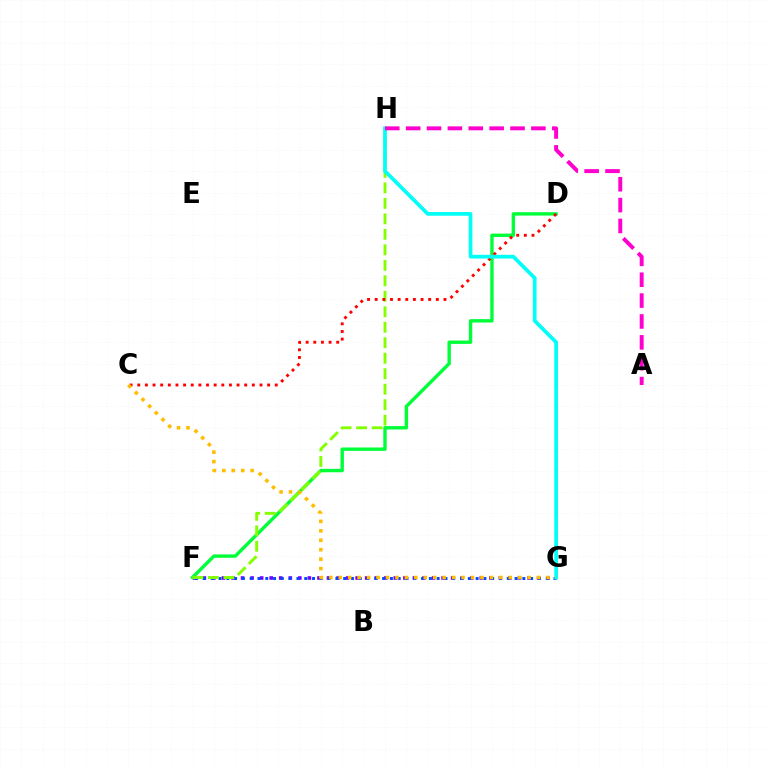{('F', 'G'): [{'color': '#7200ff', 'line_style': 'dotted', 'thickness': 2.59}, {'color': '#004bff', 'line_style': 'dotted', 'thickness': 2.12}], ('D', 'F'): [{'color': '#00ff39', 'line_style': 'solid', 'thickness': 2.44}], ('F', 'H'): [{'color': '#84ff00', 'line_style': 'dashed', 'thickness': 2.1}], ('C', 'D'): [{'color': '#ff0000', 'line_style': 'dotted', 'thickness': 2.08}], ('G', 'H'): [{'color': '#00fff6', 'line_style': 'solid', 'thickness': 2.66}], ('C', 'G'): [{'color': '#ffbd00', 'line_style': 'dotted', 'thickness': 2.57}], ('A', 'H'): [{'color': '#ff00cf', 'line_style': 'dashed', 'thickness': 2.84}]}